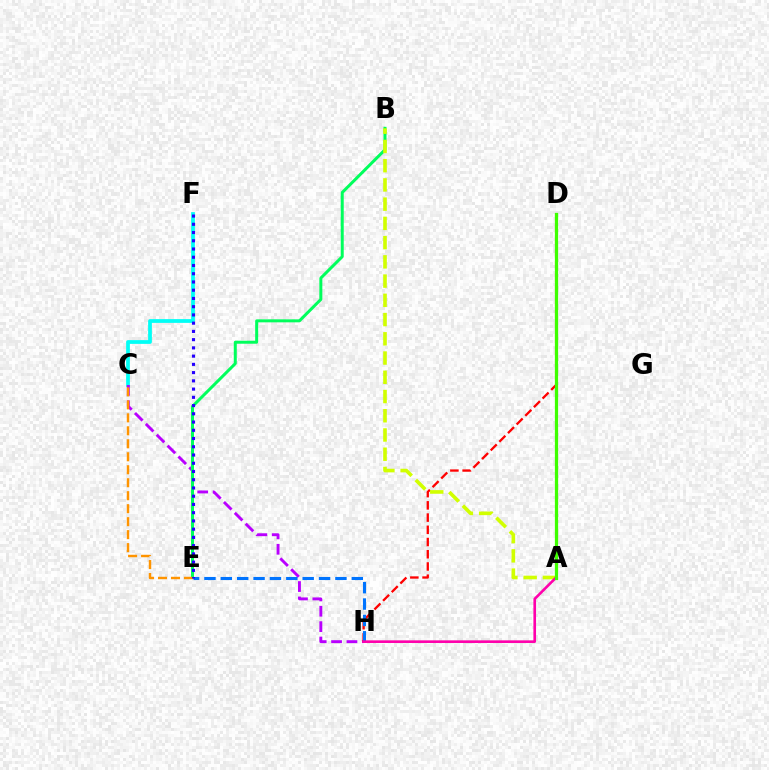{('C', 'F'): [{'color': '#00fff6', 'line_style': 'solid', 'thickness': 2.7}], ('C', 'H'): [{'color': '#b900ff', 'line_style': 'dashed', 'thickness': 2.09}], ('D', 'H'): [{'color': '#ff0000', 'line_style': 'dashed', 'thickness': 1.66}], ('B', 'E'): [{'color': '#00ff5c', 'line_style': 'solid', 'thickness': 2.16}], ('E', 'H'): [{'color': '#0074ff', 'line_style': 'dashed', 'thickness': 2.22}], ('A', 'B'): [{'color': '#d1ff00', 'line_style': 'dashed', 'thickness': 2.61}], ('A', 'H'): [{'color': '#ff00ac', 'line_style': 'solid', 'thickness': 1.9}], ('A', 'D'): [{'color': '#3dff00', 'line_style': 'solid', 'thickness': 2.33}], ('C', 'E'): [{'color': '#ff9400', 'line_style': 'dashed', 'thickness': 1.76}], ('E', 'F'): [{'color': '#2500ff', 'line_style': 'dotted', 'thickness': 2.24}]}